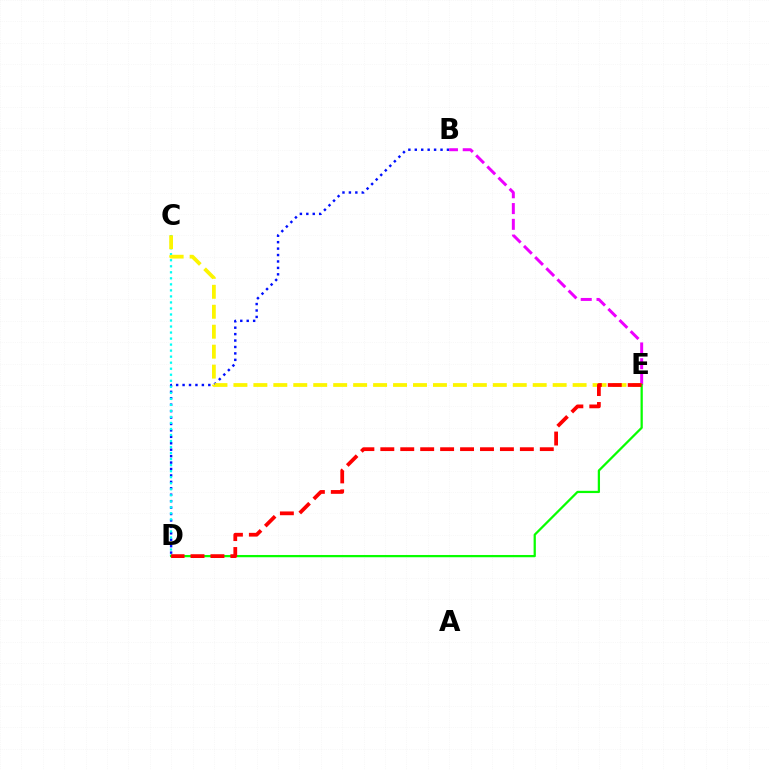{('B', 'D'): [{'color': '#0010ff', 'line_style': 'dotted', 'thickness': 1.75}], ('C', 'D'): [{'color': '#00fff6', 'line_style': 'dotted', 'thickness': 1.64}], ('B', 'E'): [{'color': '#ee00ff', 'line_style': 'dashed', 'thickness': 2.14}], ('C', 'E'): [{'color': '#fcf500', 'line_style': 'dashed', 'thickness': 2.71}], ('D', 'E'): [{'color': '#08ff00', 'line_style': 'solid', 'thickness': 1.62}, {'color': '#ff0000', 'line_style': 'dashed', 'thickness': 2.71}]}